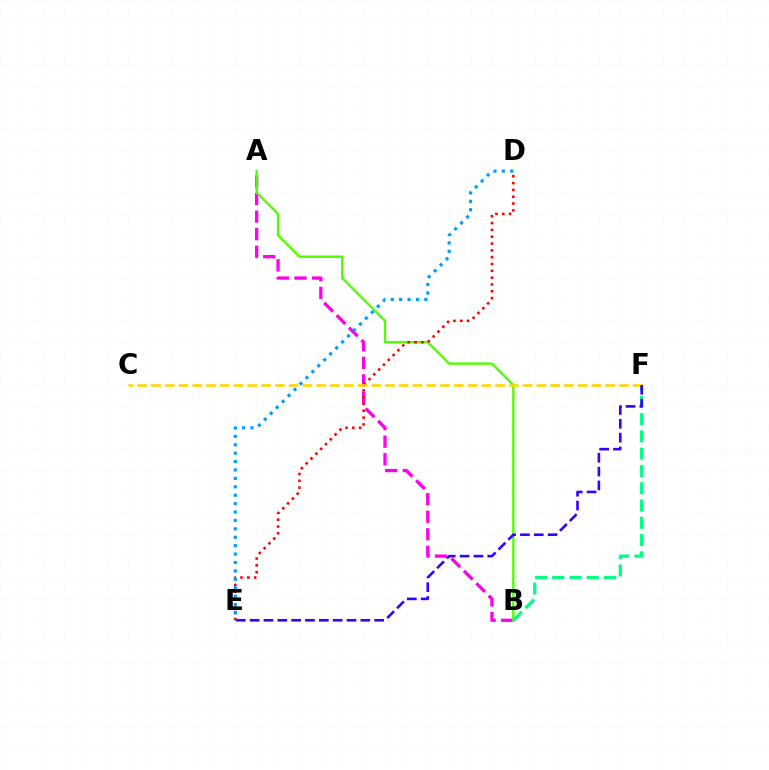{('A', 'B'): [{'color': '#ff00ed', 'line_style': 'dashed', 'thickness': 2.38}, {'color': '#4fff00', 'line_style': 'solid', 'thickness': 1.71}], ('D', 'E'): [{'color': '#ff0000', 'line_style': 'dotted', 'thickness': 1.85}, {'color': '#009eff', 'line_style': 'dotted', 'thickness': 2.29}], ('B', 'F'): [{'color': '#00ff86', 'line_style': 'dashed', 'thickness': 2.35}], ('C', 'F'): [{'color': '#ffd500', 'line_style': 'dashed', 'thickness': 1.87}], ('E', 'F'): [{'color': '#3700ff', 'line_style': 'dashed', 'thickness': 1.88}]}